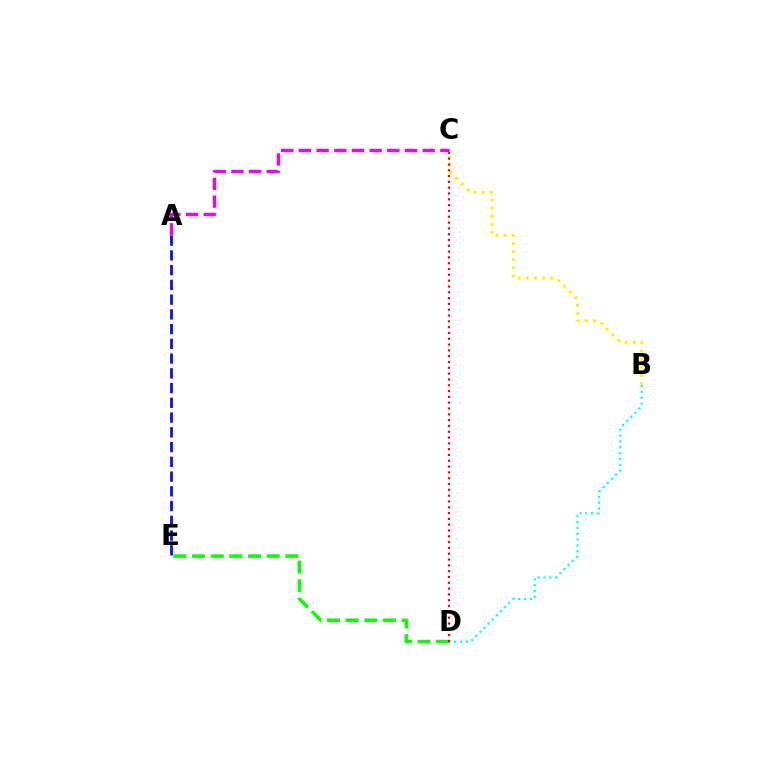{('D', 'E'): [{'color': '#08ff00', 'line_style': 'dashed', 'thickness': 2.53}], ('B', 'D'): [{'color': '#00fff6', 'line_style': 'dotted', 'thickness': 1.59}], ('A', 'E'): [{'color': '#0010ff', 'line_style': 'dashed', 'thickness': 2.0}], ('B', 'C'): [{'color': '#fcf500', 'line_style': 'dotted', 'thickness': 2.2}], ('C', 'D'): [{'color': '#ff0000', 'line_style': 'dotted', 'thickness': 1.58}], ('A', 'C'): [{'color': '#ee00ff', 'line_style': 'dashed', 'thickness': 2.4}]}